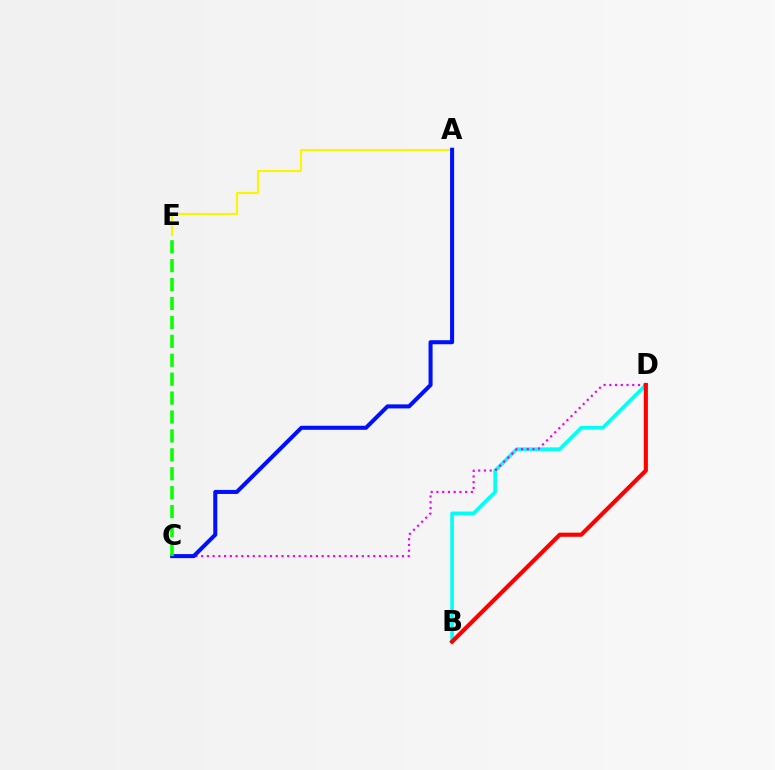{('A', 'E'): [{'color': '#fcf500', 'line_style': 'solid', 'thickness': 1.52}], ('B', 'D'): [{'color': '#00fff6', 'line_style': 'solid', 'thickness': 2.59}, {'color': '#ff0000', 'line_style': 'solid', 'thickness': 2.98}], ('C', 'D'): [{'color': '#ee00ff', 'line_style': 'dotted', 'thickness': 1.56}], ('A', 'C'): [{'color': '#0010ff', 'line_style': 'solid', 'thickness': 2.91}], ('C', 'E'): [{'color': '#08ff00', 'line_style': 'dashed', 'thickness': 2.57}]}